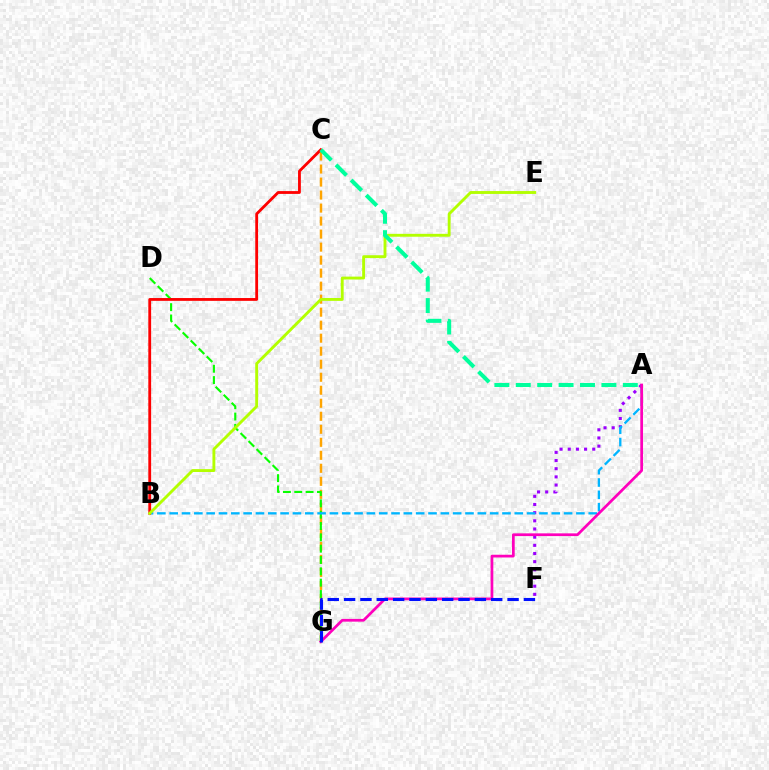{('C', 'G'): [{'color': '#ffa500', 'line_style': 'dashed', 'thickness': 1.77}], ('D', 'G'): [{'color': '#08ff00', 'line_style': 'dashed', 'thickness': 1.54}], ('A', 'F'): [{'color': '#9b00ff', 'line_style': 'dotted', 'thickness': 2.22}], ('A', 'B'): [{'color': '#00b5ff', 'line_style': 'dashed', 'thickness': 1.67}], ('A', 'G'): [{'color': '#ff00bd', 'line_style': 'solid', 'thickness': 1.97}], ('F', 'G'): [{'color': '#0010ff', 'line_style': 'dashed', 'thickness': 2.22}], ('B', 'C'): [{'color': '#ff0000', 'line_style': 'solid', 'thickness': 2.02}], ('B', 'E'): [{'color': '#b3ff00', 'line_style': 'solid', 'thickness': 2.07}], ('A', 'C'): [{'color': '#00ff9d', 'line_style': 'dashed', 'thickness': 2.91}]}